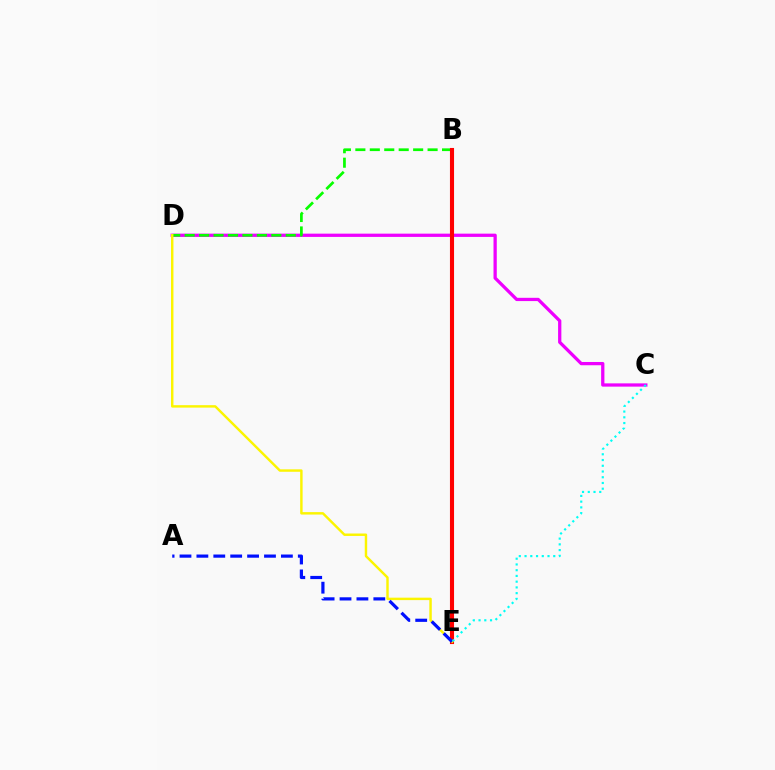{('C', 'D'): [{'color': '#ee00ff', 'line_style': 'solid', 'thickness': 2.35}], ('B', 'D'): [{'color': '#08ff00', 'line_style': 'dashed', 'thickness': 1.96}], ('B', 'E'): [{'color': '#ff0000', 'line_style': 'solid', 'thickness': 2.95}], ('D', 'E'): [{'color': '#fcf500', 'line_style': 'solid', 'thickness': 1.76}], ('A', 'E'): [{'color': '#0010ff', 'line_style': 'dashed', 'thickness': 2.3}], ('C', 'E'): [{'color': '#00fff6', 'line_style': 'dotted', 'thickness': 1.56}]}